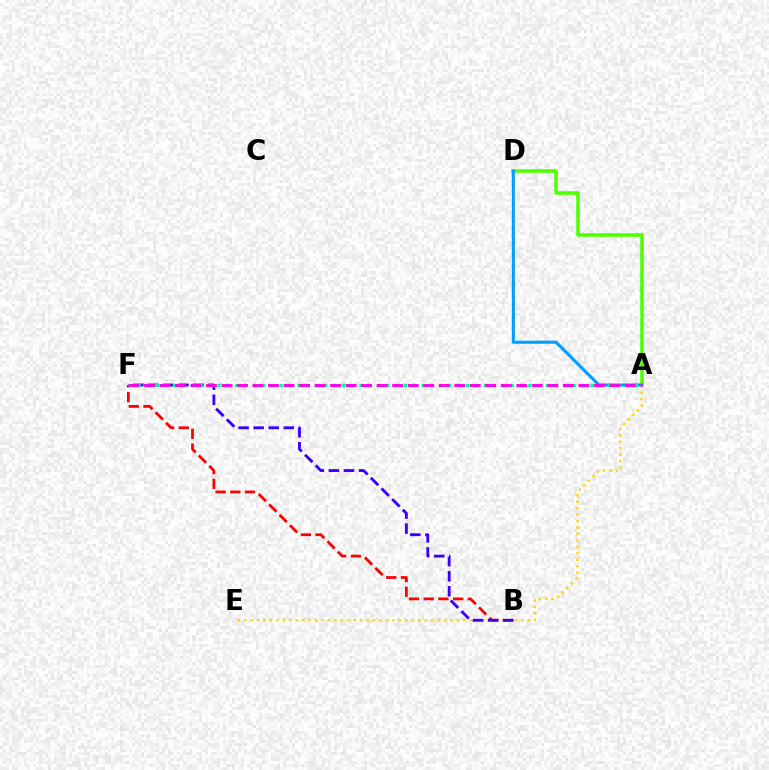{('A', 'D'): [{'color': '#4fff00', 'line_style': 'solid', 'thickness': 2.55}, {'color': '#009eff', 'line_style': 'solid', 'thickness': 2.2}], ('B', 'F'): [{'color': '#ff0000', 'line_style': 'dashed', 'thickness': 2.0}, {'color': '#3700ff', 'line_style': 'dashed', 'thickness': 2.05}], ('A', 'E'): [{'color': '#ffd500', 'line_style': 'dotted', 'thickness': 1.75}], ('A', 'F'): [{'color': '#00ff86', 'line_style': 'dotted', 'thickness': 2.41}, {'color': '#ff00ed', 'line_style': 'dashed', 'thickness': 2.11}]}